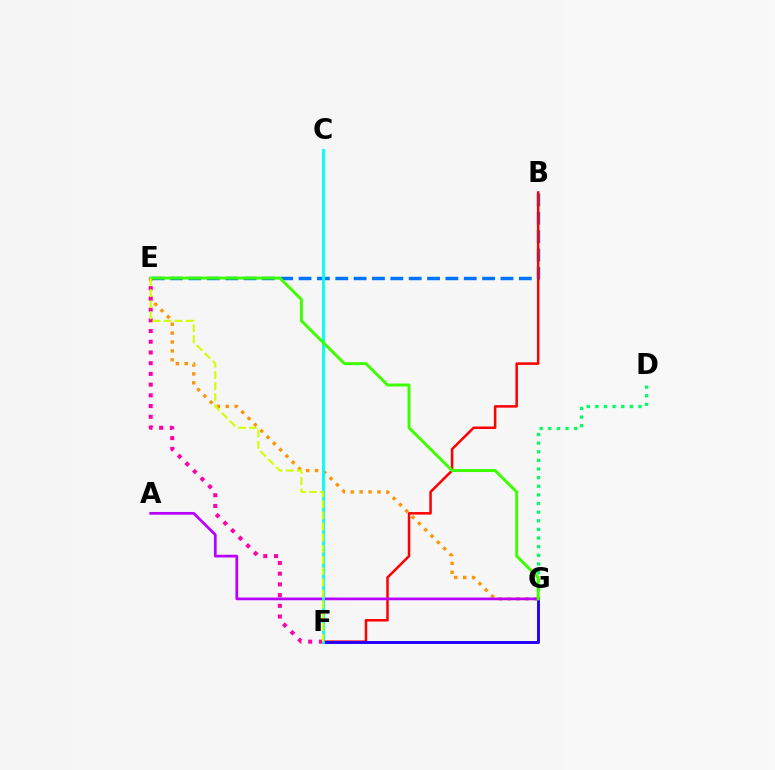{('D', 'G'): [{'color': '#00ff5c', 'line_style': 'dotted', 'thickness': 2.34}], ('B', 'E'): [{'color': '#0074ff', 'line_style': 'dashed', 'thickness': 2.49}], ('B', 'F'): [{'color': '#ff0000', 'line_style': 'solid', 'thickness': 1.81}], ('E', 'G'): [{'color': '#ff9400', 'line_style': 'dotted', 'thickness': 2.42}, {'color': '#3dff00', 'line_style': 'solid', 'thickness': 2.12}], ('F', 'G'): [{'color': '#2500ff', 'line_style': 'solid', 'thickness': 2.11}], ('E', 'F'): [{'color': '#ff00ac', 'line_style': 'dotted', 'thickness': 2.91}, {'color': '#d1ff00', 'line_style': 'dashed', 'thickness': 1.51}], ('A', 'G'): [{'color': '#b900ff', 'line_style': 'solid', 'thickness': 1.97}], ('C', 'F'): [{'color': '#00fff6', 'line_style': 'solid', 'thickness': 2.06}]}